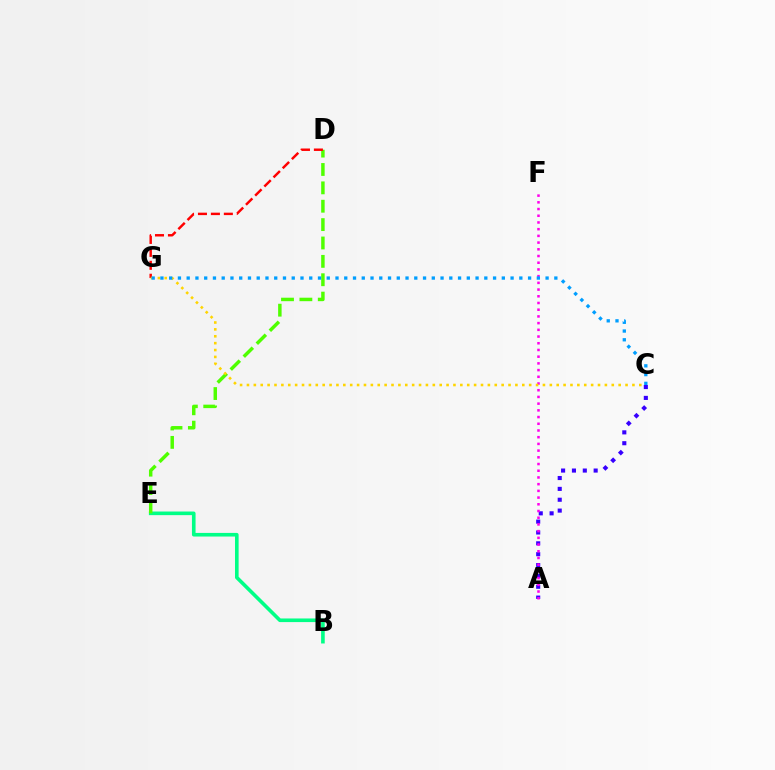{('B', 'E'): [{'color': '#00ff86', 'line_style': 'solid', 'thickness': 2.6}], ('A', 'C'): [{'color': '#3700ff', 'line_style': 'dotted', 'thickness': 2.95}], ('D', 'E'): [{'color': '#4fff00', 'line_style': 'dashed', 'thickness': 2.5}], ('D', 'G'): [{'color': '#ff0000', 'line_style': 'dashed', 'thickness': 1.76}], ('A', 'F'): [{'color': '#ff00ed', 'line_style': 'dotted', 'thickness': 1.82}], ('C', 'G'): [{'color': '#ffd500', 'line_style': 'dotted', 'thickness': 1.87}, {'color': '#009eff', 'line_style': 'dotted', 'thickness': 2.38}]}